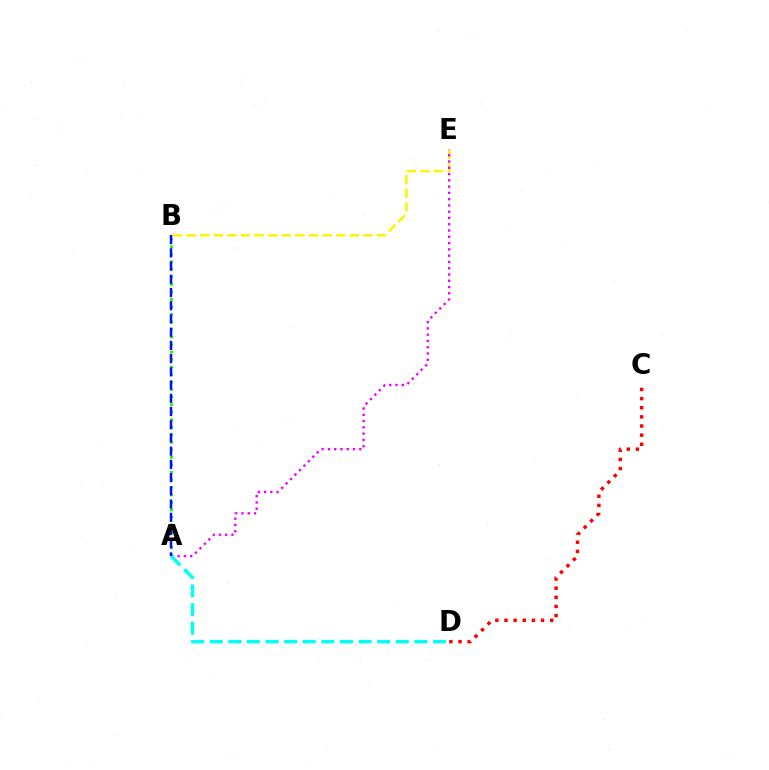{('B', 'E'): [{'color': '#fcf500', 'line_style': 'dashed', 'thickness': 1.85}], ('A', 'B'): [{'color': '#08ff00', 'line_style': 'dotted', 'thickness': 2.04}, {'color': '#0010ff', 'line_style': 'dashed', 'thickness': 1.8}], ('A', 'E'): [{'color': '#ee00ff', 'line_style': 'dotted', 'thickness': 1.71}], ('A', 'D'): [{'color': '#00fff6', 'line_style': 'dashed', 'thickness': 2.53}], ('C', 'D'): [{'color': '#ff0000', 'line_style': 'dotted', 'thickness': 2.48}]}